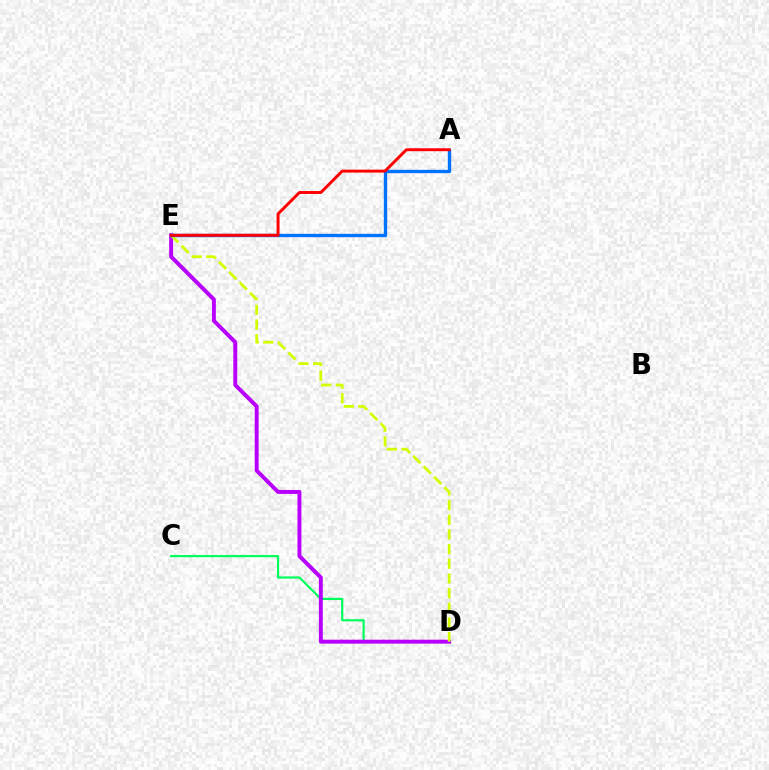{('C', 'D'): [{'color': '#00ff5c', 'line_style': 'solid', 'thickness': 1.58}], ('D', 'E'): [{'color': '#b900ff', 'line_style': 'solid', 'thickness': 2.83}, {'color': '#d1ff00', 'line_style': 'dashed', 'thickness': 1.99}], ('A', 'E'): [{'color': '#0074ff', 'line_style': 'solid', 'thickness': 2.42}, {'color': '#ff0000', 'line_style': 'solid', 'thickness': 2.11}]}